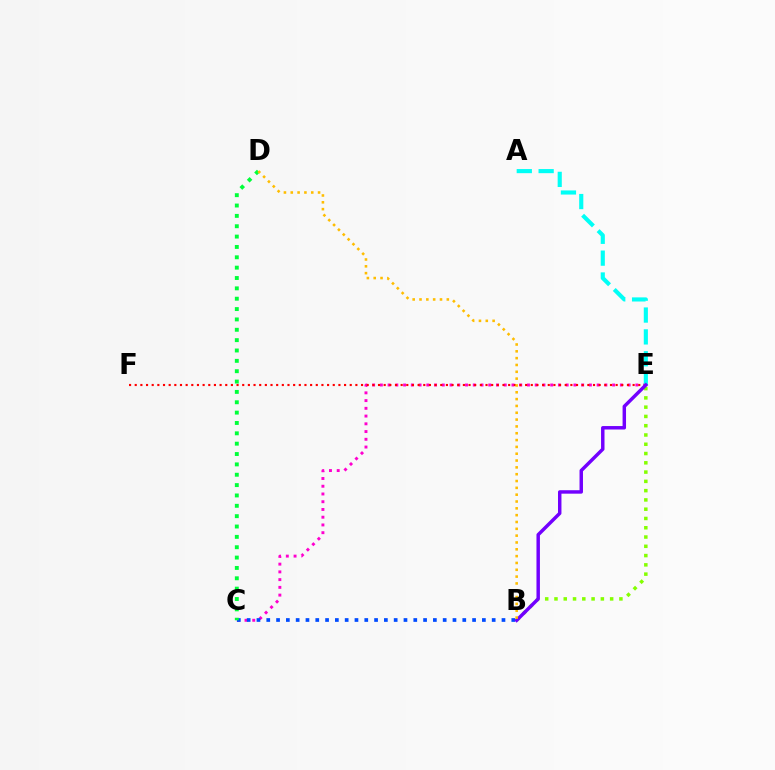{('C', 'E'): [{'color': '#ff00cf', 'line_style': 'dotted', 'thickness': 2.1}], ('B', 'C'): [{'color': '#004bff', 'line_style': 'dotted', 'thickness': 2.66}], ('A', 'E'): [{'color': '#00fff6', 'line_style': 'dashed', 'thickness': 2.97}], ('E', 'F'): [{'color': '#ff0000', 'line_style': 'dotted', 'thickness': 1.54}], ('C', 'D'): [{'color': '#00ff39', 'line_style': 'dotted', 'thickness': 2.81}], ('B', 'E'): [{'color': '#84ff00', 'line_style': 'dotted', 'thickness': 2.52}, {'color': '#7200ff', 'line_style': 'solid', 'thickness': 2.49}], ('B', 'D'): [{'color': '#ffbd00', 'line_style': 'dotted', 'thickness': 1.85}]}